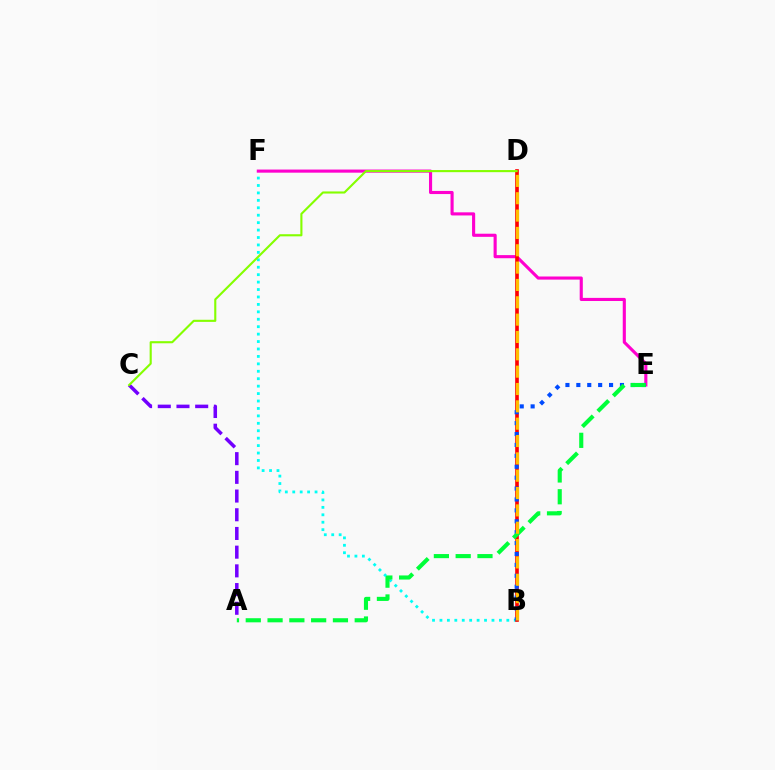{('B', 'F'): [{'color': '#00fff6', 'line_style': 'dotted', 'thickness': 2.02}], ('A', 'C'): [{'color': '#7200ff', 'line_style': 'dashed', 'thickness': 2.54}], ('E', 'F'): [{'color': '#ff00cf', 'line_style': 'solid', 'thickness': 2.24}], ('B', 'D'): [{'color': '#ff0000', 'line_style': 'solid', 'thickness': 2.63}, {'color': '#ffbd00', 'line_style': 'dashed', 'thickness': 2.36}], ('C', 'D'): [{'color': '#84ff00', 'line_style': 'solid', 'thickness': 1.52}], ('B', 'E'): [{'color': '#004bff', 'line_style': 'dotted', 'thickness': 2.96}], ('A', 'E'): [{'color': '#00ff39', 'line_style': 'dashed', 'thickness': 2.96}]}